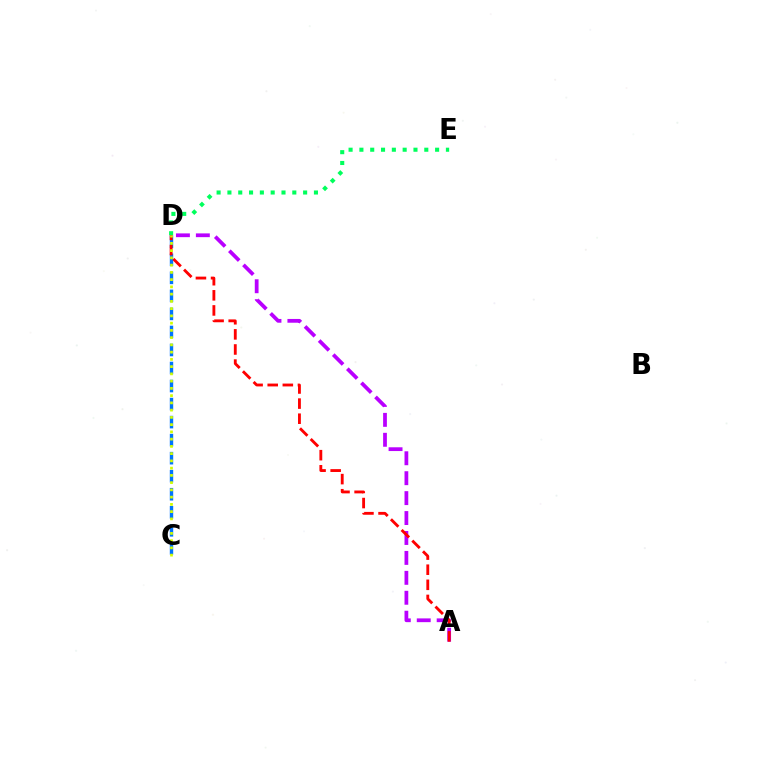{('A', 'D'): [{'color': '#b900ff', 'line_style': 'dashed', 'thickness': 2.71}, {'color': '#ff0000', 'line_style': 'dashed', 'thickness': 2.05}], ('C', 'D'): [{'color': '#0074ff', 'line_style': 'dashed', 'thickness': 2.45}, {'color': '#d1ff00', 'line_style': 'dotted', 'thickness': 1.97}], ('D', 'E'): [{'color': '#00ff5c', 'line_style': 'dotted', 'thickness': 2.94}]}